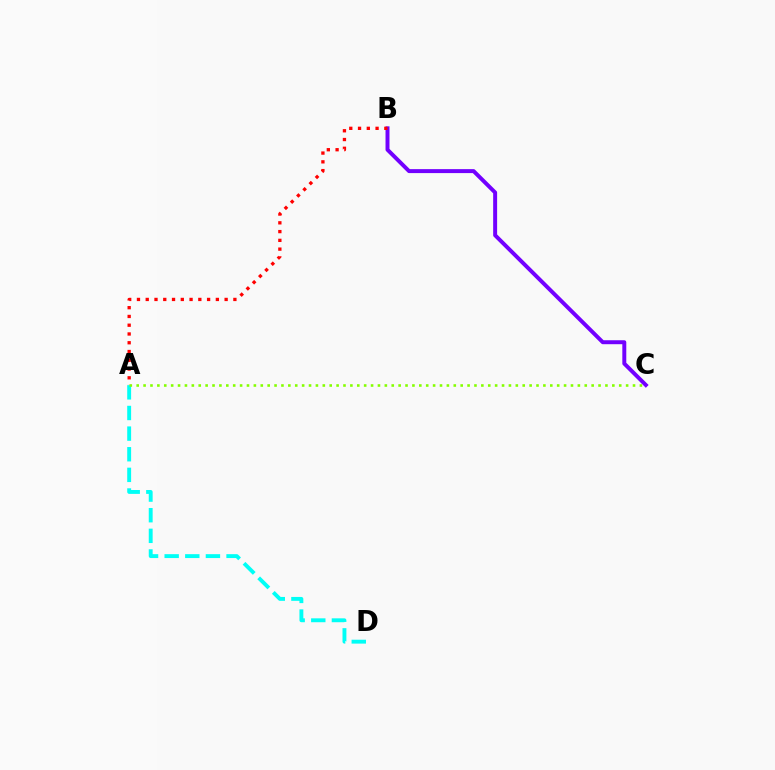{('A', 'D'): [{'color': '#00fff6', 'line_style': 'dashed', 'thickness': 2.8}], ('B', 'C'): [{'color': '#7200ff', 'line_style': 'solid', 'thickness': 2.85}], ('A', 'C'): [{'color': '#84ff00', 'line_style': 'dotted', 'thickness': 1.87}], ('A', 'B'): [{'color': '#ff0000', 'line_style': 'dotted', 'thickness': 2.38}]}